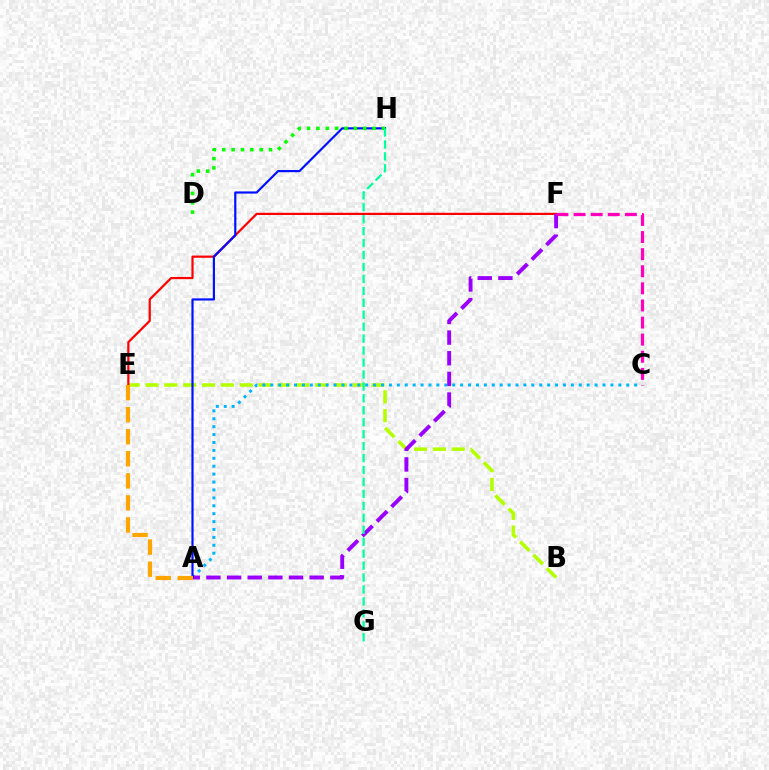{('B', 'E'): [{'color': '#b3ff00', 'line_style': 'dashed', 'thickness': 2.56}], ('A', 'C'): [{'color': '#00b5ff', 'line_style': 'dotted', 'thickness': 2.15}], ('E', 'F'): [{'color': '#ff0000', 'line_style': 'solid', 'thickness': 1.59}], ('A', 'F'): [{'color': '#9b00ff', 'line_style': 'dashed', 'thickness': 2.81}], ('A', 'H'): [{'color': '#0010ff', 'line_style': 'solid', 'thickness': 1.57}], ('D', 'H'): [{'color': '#08ff00', 'line_style': 'dotted', 'thickness': 2.54}], ('A', 'E'): [{'color': '#ffa500', 'line_style': 'dashed', 'thickness': 3.0}], ('G', 'H'): [{'color': '#00ff9d', 'line_style': 'dashed', 'thickness': 1.62}], ('C', 'F'): [{'color': '#ff00bd', 'line_style': 'dashed', 'thickness': 2.32}]}